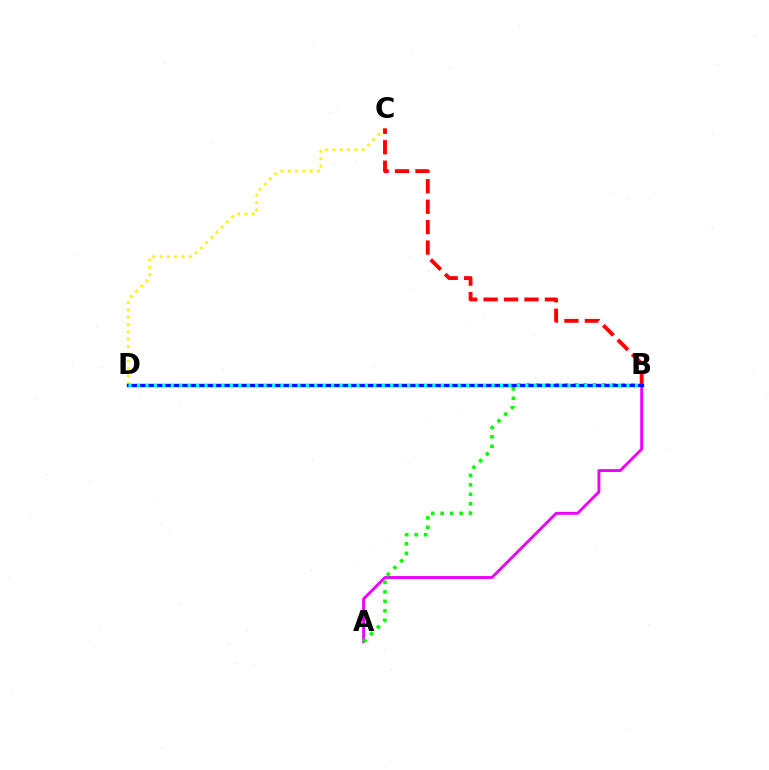{('C', 'D'): [{'color': '#fcf500', 'line_style': 'dotted', 'thickness': 1.99}], ('A', 'B'): [{'color': '#ee00ff', 'line_style': 'solid', 'thickness': 2.08}, {'color': '#08ff00', 'line_style': 'dotted', 'thickness': 2.57}], ('B', 'C'): [{'color': '#ff0000', 'line_style': 'dashed', 'thickness': 2.78}], ('B', 'D'): [{'color': '#0010ff', 'line_style': 'solid', 'thickness': 2.43}, {'color': '#00fff6', 'line_style': 'dotted', 'thickness': 2.29}]}